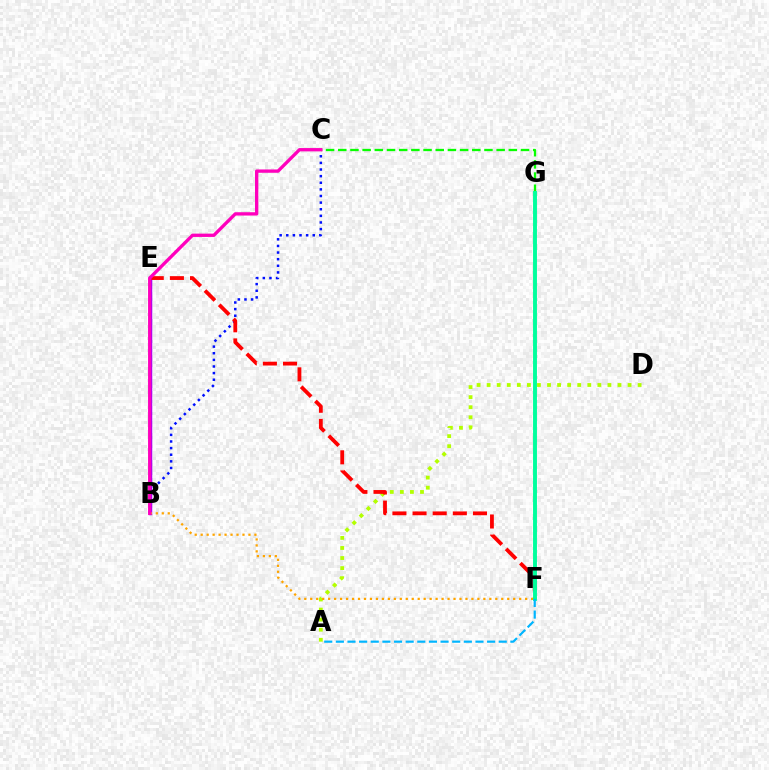{('B', 'C'): [{'color': '#0010ff', 'line_style': 'dotted', 'thickness': 1.8}, {'color': '#ff00bd', 'line_style': 'solid', 'thickness': 2.39}], ('C', 'G'): [{'color': '#08ff00', 'line_style': 'dashed', 'thickness': 1.66}], ('A', 'D'): [{'color': '#b3ff00', 'line_style': 'dotted', 'thickness': 2.73}], ('B', 'E'): [{'color': '#9b00ff', 'line_style': 'solid', 'thickness': 2.5}], ('E', 'F'): [{'color': '#ff0000', 'line_style': 'dashed', 'thickness': 2.74}], ('B', 'F'): [{'color': '#ffa500', 'line_style': 'dotted', 'thickness': 1.62}], ('F', 'G'): [{'color': '#00ff9d', 'line_style': 'solid', 'thickness': 2.82}], ('A', 'F'): [{'color': '#00b5ff', 'line_style': 'dashed', 'thickness': 1.58}]}